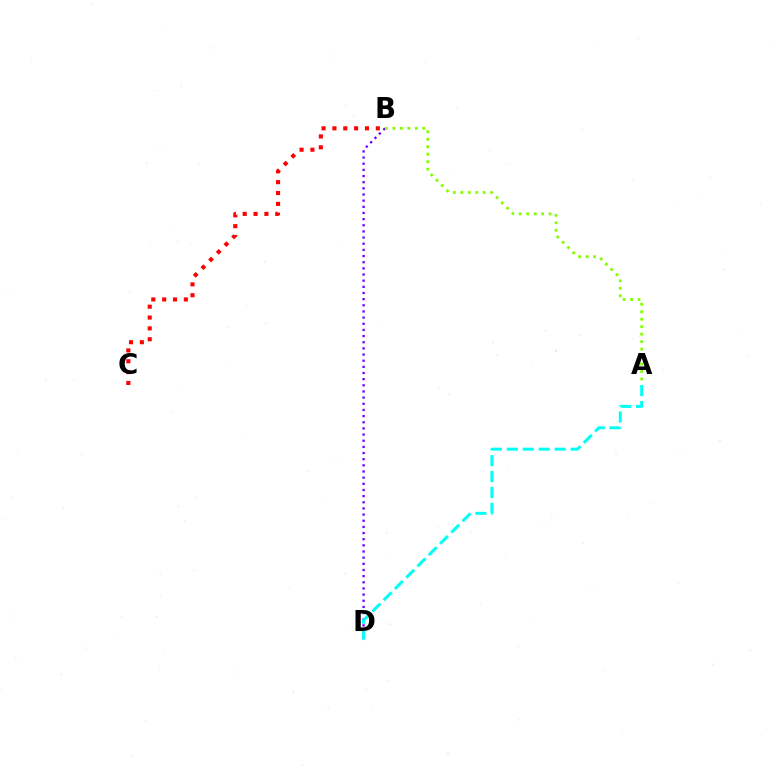{('B', 'D'): [{'color': '#7200ff', 'line_style': 'dotted', 'thickness': 1.67}], ('A', 'B'): [{'color': '#84ff00', 'line_style': 'dotted', 'thickness': 2.03}], ('B', 'C'): [{'color': '#ff0000', 'line_style': 'dotted', 'thickness': 2.95}], ('A', 'D'): [{'color': '#00fff6', 'line_style': 'dashed', 'thickness': 2.17}]}